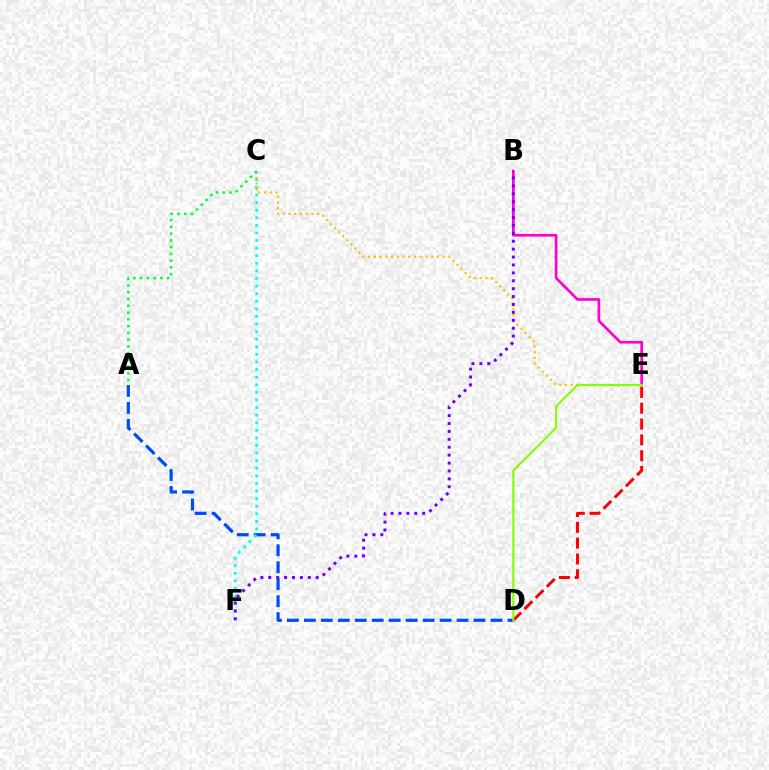{('B', 'E'): [{'color': '#ff00cf', 'line_style': 'solid', 'thickness': 1.94}], ('D', 'E'): [{'color': '#ff0000', 'line_style': 'dashed', 'thickness': 2.15}, {'color': '#84ff00', 'line_style': 'solid', 'thickness': 1.55}], ('A', 'D'): [{'color': '#004bff', 'line_style': 'dashed', 'thickness': 2.31}], ('C', 'F'): [{'color': '#00fff6', 'line_style': 'dotted', 'thickness': 2.06}], ('C', 'E'): [{'color': '#ffbd00', 'line_style': 'dotted', 'thickness': 1.56}], ('A', 'C'): [{'color': '#00ff39', 'line_style': 'dotted', 'thickness': 1.84}], ('B', 'F'): [{'color': '#7200ff', 'line_style': 'dotted', 'thickness': 2.15}]}